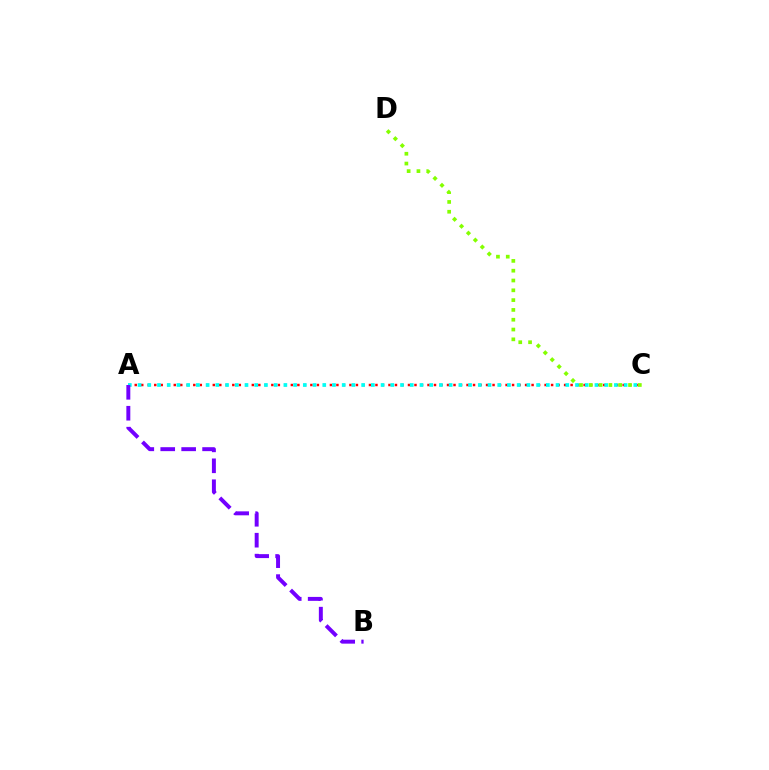{('A', 'C'): [{'color': '#ff0000', 'line_style': 'dotted', 'thickness': 1.77}, {'color': '#00fff6', 'line_style': 'dotted', 'thickness': 2.64}], ('C', 'D'): [{'color': '#84ff00', 'line_style': 'dotted', 'thickness': 2.66}], ('A', 'B'): [{'color': '#7200ff', 'line_style': 'dashed', 'thickness': 2.84}]}